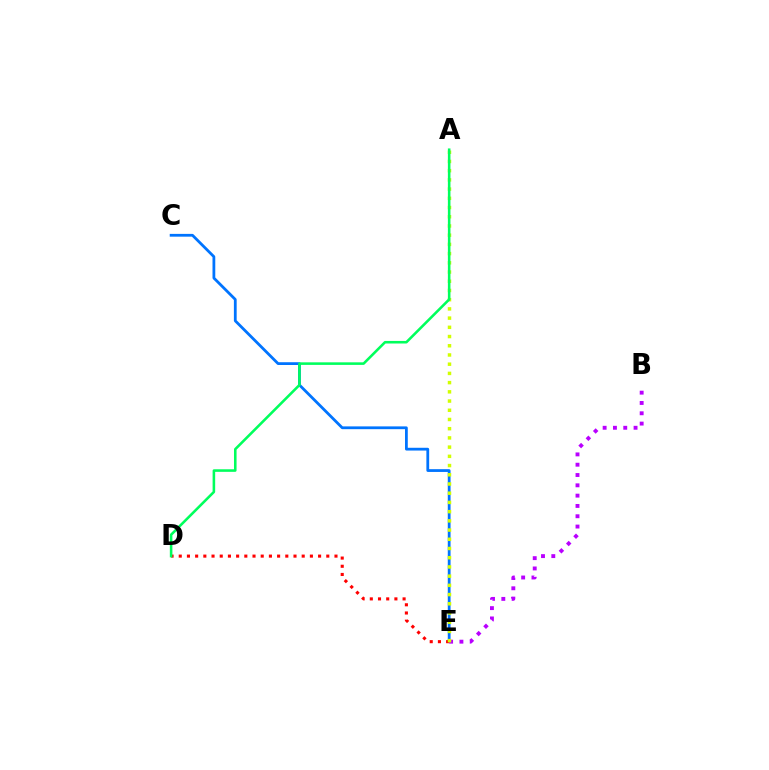{('C', 'E'): [{'color': '#0074ff', 'line_style': 'solid', 'thickness': 2.0}], ('D', 'E'): [{'color': '#ff0000', 'line_style': 'dotted', 'thickness': 2.23}], ('B', 'E'): [{'color': '#b900ff', 'line_style': 'dotted', 'thickness': 2.8}], ('A', 'E'): [{'color': '#d1ff00', 'line_style': 'dotted', 'thickness': 2.5}], ('A', 'D'): [{'color': '#00ff5c', 'line_style': 'solid', 'thickness': 1.85}]}